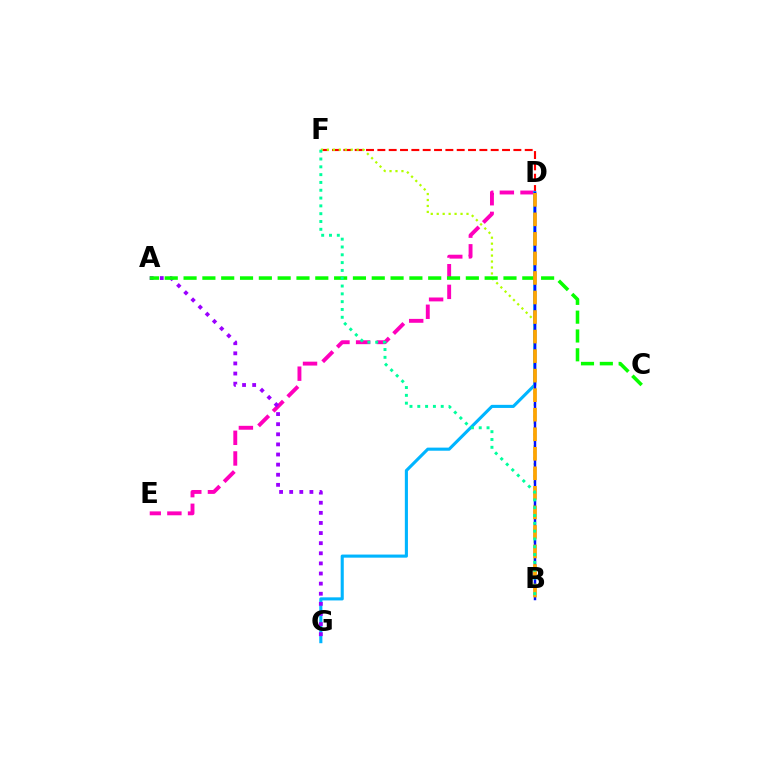{('D', 'F'): [{'color': '#ff0000', 'line_style': 'dashed', 'thickness': 1.54}], ('D', 'E'): [{'color': '#ff00bd', 'line_style': 'dashed', 'thickness': 2.8}], ('D', 'G'): [{'color': '#00b5ff', 'line_style': 'solid', 'thickness': 2.23}], ('A', 'G'): [{'color': '#9b00ff', 'line_style': 'dotted', 'thickness': 2.75}], ('B', 'F'): [{'color': '#b3ff00', 'line_style': 'dotted', 'thickness': 1.62}, {'color': '#00ff9d', 'line_style': 'dotted', 'thickness': 2.12}], ('A', 'C'): [{'color': '#08ff00', 'line_style': 'dashed', 'thickness': 2.56}], ('B', 'D'): [{'color': '#0010ff', 'line_style': 'solid', 'thickness': 1.78}, {'color': '#ffa500', 'line_style': 'dashed', 'thickness': 2.65}]}